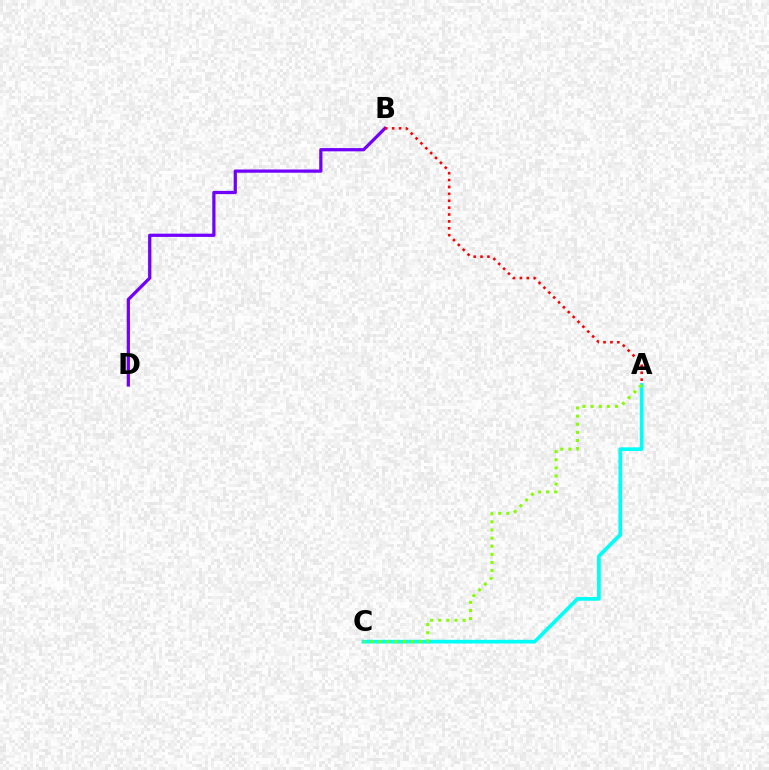{('B', 'D'): [{'color': '#7200ff', 'line_style': 'solid', 'thickness': 2.33}], ('A', 'C'): [{'color': '#00fff6', 'line_style': 'solid', 'thickness': 2.66}, {'color': '#84ff00', 'line_style': 'dotted', 'thickness': 2.21}], ('A', 'B'): [{'color': '#ff0000', 'line_style': 'dotted', 'thickness': 1.87}]}